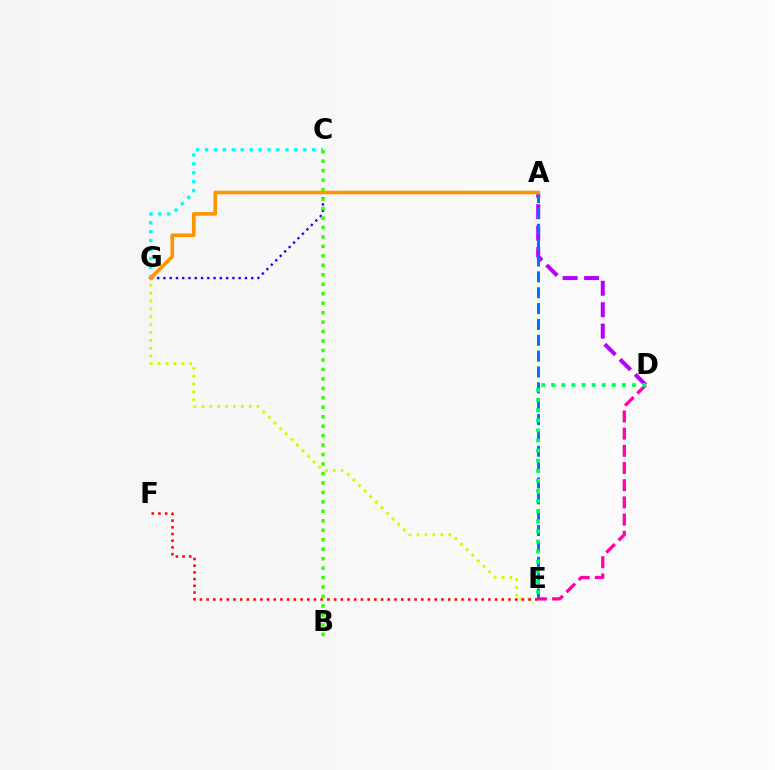{('C', 'G'): [{'color': '#00fff6', 'line_style': 'dotted', 'thickness': 2.43}], ('A', 'D'): [{'color': '#b900ff', 'line_style': 'dashed', 'thickness': 2.91}], ('E', 'G'): [{'color': '#d1ff00', 'line_style': 'dotted', 'thickness': 2.14}], ('A', 'E'): [{'color': '#0074ff', 'line_style': 'dashed', 'thickness': 2.15}], ('E', 'F'): [{'color': '#ff0000', 'line_style': 'dotted', 'thickness': 1.82}], ('A', 'G'): [{'color': '#2500ff', 'line_style': 'dotted', 'thickness': 1.7}, {'color': '#ff9400', 'line_style': 'solid', 'thickness': 2.6}], ('B', 'C'): [{'color': '#3dff00', 'line_style': 'dotted', 'thickness': 2.57}], ('D', 'E'): [{'color': '#ff00ac', 'line_style': 'dashed', 'thickness': 2.34}, {'color': '#00ff5c', 'line_style': 'dotted', 'thickness': 2.74}]}